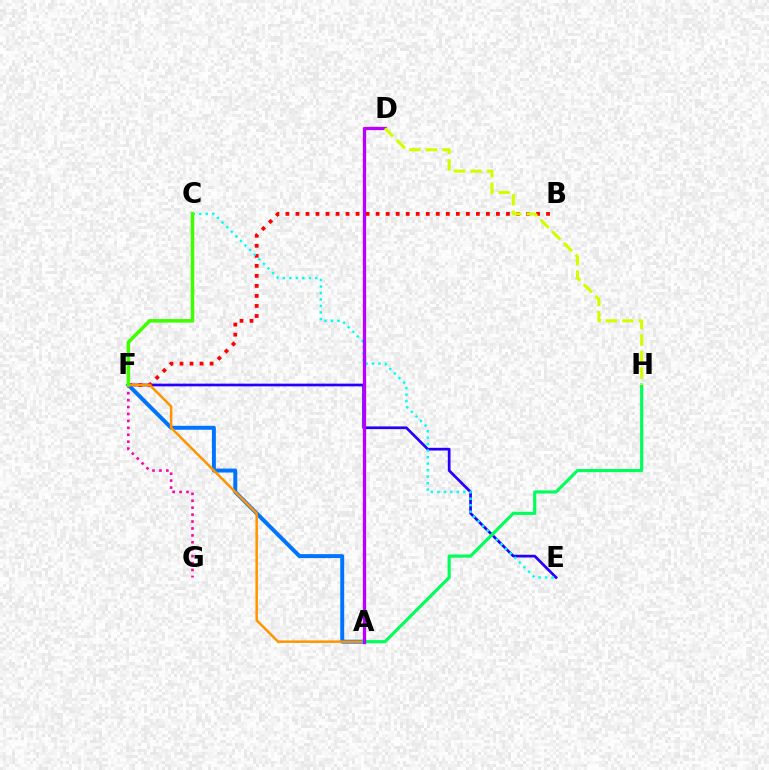{('E', 'F'): [{'color': '#2500ff', 'line_style': 'solid', 'thickness': 1.95}], ('B', 'F'): [{'color': '#ff0000', 'line_style': 'dotted', 'thickness': 2.72}], ('A', 'F'): [{'color': '#0074ff', 'line_style': 'solid', 'thickness': 2.84}, {'color': '#ff9400', 'line_style': 'solid', 'thickness': 1.8}], ('C', 'E'): [{'color': '#00fff6', 'line_style': 'dotted', 'thickness': 1.76}], ('F', 'G'): [{'color': '#ff00ac', 'line_style': 'dotted', 'thickness': 1.88}], ('C', 'F'): [{'color': '#3dff00', 'line_style': 'solid', 'thickness': 2.53}], ('A', 'H'): [{'color': '#00ff5c', 'line_style': 'solid', 'thickness': 2.27}], ('A', 'D'): [{'color': '#b900ff', 'line_style': 'solid', 'thickness': 2.37}], ('D', 'H'): [{'color': '#d1ff00', 'line_style': 'dashed', 'thickness': 2.24}]}